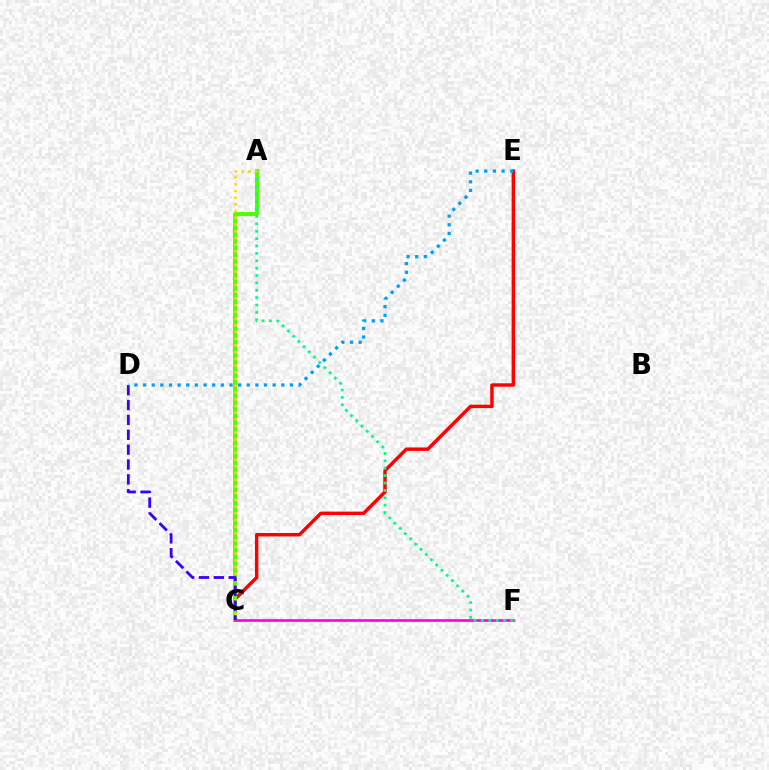{('C', 'E'): [{'color': '#ff0000', 'line_style': 'solid', 'thickness': 2.47}], ('A', 'C'): [{'color': '#4fff00', 'line_style': 'solid', 'thickness': 2.84}, {'color': '#ffd500', 'line_style': 'dotted', 'thickness': 1.82}], ('C', 'F'): [{'color': '#ff00ed', 'line_style': 'solid', 'thickness': 1.93}], ('A', 'F'): [{'color': '#00ff86', 'line_style': 'dotted', 'thickness': 2.01}], ('C', 'D'): [{'color': '#3700ff', 'line_style': 'dashed', 'thickness': 2.02}], ('D', 'E'): [{'color': '#009eff', 'line_style': 'dotted', 'thickness': 2.35}]}